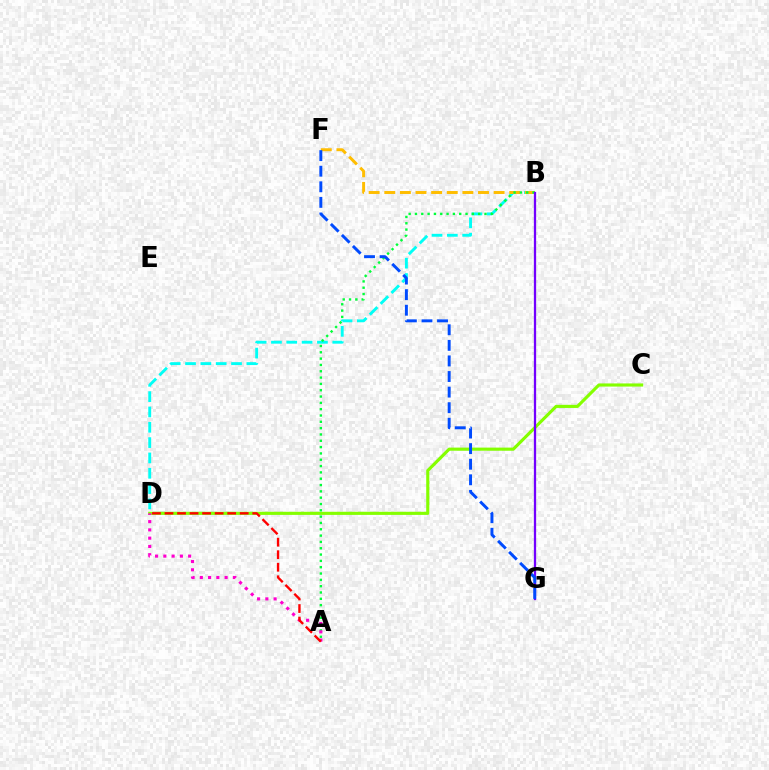{('C', 'D'): [{'color': '#84ff00', 'line_style': 'solid', 'thickness': 2.25}], ('B', 'D'): [{'color': '#00fff6', 'line_style': 'dashed', 'thickness': 2.08}], ('B', 'F'): [{'color': '#ffbd00', 'line_style': 'dashed', 'thickness': 2.12}], ('A', 'B'): [{'color': '#00ff39', 'line_style': 'dotted', 'thickness': 1.72}], ('A', 'D'): [{'color': '#ff00cf', 'line_style': 'dotted', 'thickness': 2.25}, {'color': '#ff0000', 'line_style': 'dashed', 'thickness': 1.7}], ('B', 'G'): [{'color': '#7200ff', 'line_style': 'solid', 'thickness': 1.64}], ('F', 'G'): [{'color': '#004bff', 'line_style': 'dashed', 'thickness': 2.12}]}